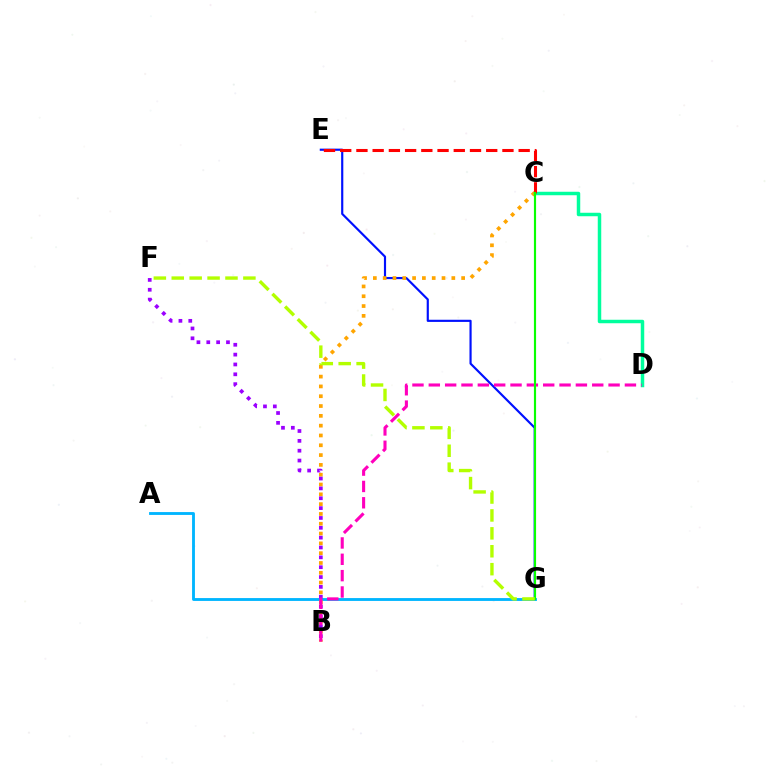{('A', 'G'): [{'color': '#00b5ff', 'line_style': 'solid', 'thickness': 2.05}], ('E', 'G'): [{'color': '#0010ff', 'line_style': 'solid', 'thickness': 1.56}], ('B', 'C'): [{'color': '#ffa500', 'line_style': 'dotted', 'thickness': 2.67}], ('B', 'F'): [{'color': '#9b00ff', 'line_style': 'dotted', 'thickness': 2.68}], ('C', 'D'): [{'color': '#00ff9d', 'line_style': 'solid', 'thickness': 2.5}], ('C', 'E'): [{'color': '#ff0000', 'line_style': 'dashed', 'thickness': 2.2}], ('B', 'D'): [{'color': '#ff00bd', 'line_style': 'dashed', 'thickness': 2.22}], ('C', 'G'): [{'color': '#08ff00', 'line_style': 'solid', 'thickness': 1.56}], ('F', 'G'): [{'color': '#b3ff00', 'line_style': 'dashed', 'thickness': 2.43}]}